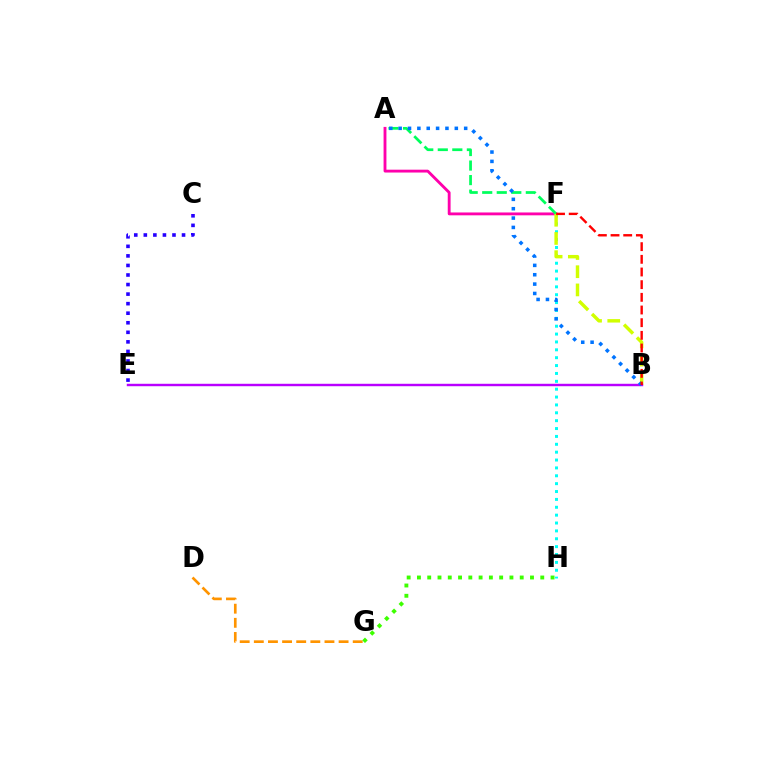{('A', 'F'): [{'color': '#ff00ac', 'line_style': 'solid', 'thickness': 2.05}, {'color': '#00ff5c', 'line_style': 'dashed', 'thickness': 1.97}], ('F', 'H'): [{'color': '#00fff6', 'line_style': 'dotted', 'thickness': 2.14}], ('C', 'E'): [{'color': '#2500ff', 'line_style': 'dotted', 'thickness': 2.6}], ('B', 'F'): [{'color': '#d1ff00', 'line_style': 'dashed', 'thickness': 2.47}, {'color': '#ff0000', 'line_style': 'dashed', 'thickness': 1.72}], ('D', 'G'): [{'color': '#ff9400', 'line_style': 'dashed', 'thickness': 1.92}], ('B', 'E'): [{'color': '#b900ff', 'line_style': 'solid', 'thickness': 1.75}], ('A', 'B'): [{'color': '#0074ff', 'line_style': 'dotted', 'thickness': 2.54}], ('G', 'H'): [{'color': '#3dff00', 'line_style': 'dotted', 'thickness': 2.79}]}